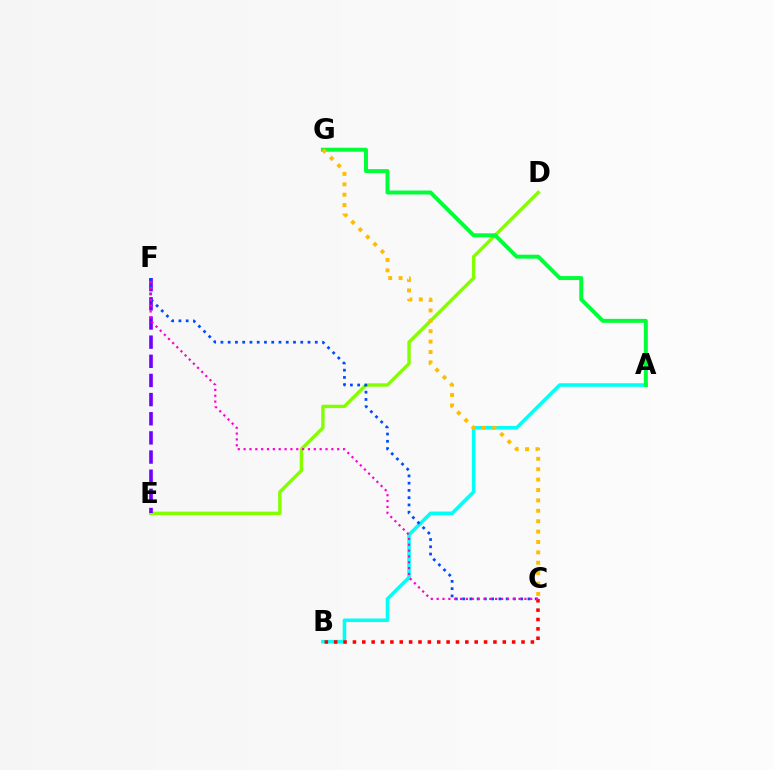{('A', 'B'): [{'color': '#00fff6', 'line_style': 'solid', 'thickness': 2.56}], ('D', 'E'): [{'color': '#84ff00', 'line_style': 'solid', 'thickness': 2.45}], ('A', 'G'): [{'color': '#00ff39', 'line_style': 'solid', 'thickness': 2.85}], ('E', 'F'): [{'color': '#7200ff', 'line_style': 'dashed', 'thickness': 2.6}], ('C', 'F'): [{'color': '#004bff', 'line_style': 'dotted', 'thickness': 1.97}, {'color': '#ff00cf', 'line_style': 'dotted', 'thickness': 1.59}], ('B', 'C'): [{'color': '#ff0000', 'line_style': 'dotted', 'thickness': 2.55}], ('C', 'G'): [{'color': '#ffbd00', 'line_style': 'dotted', 'thickness': 2.82}]}